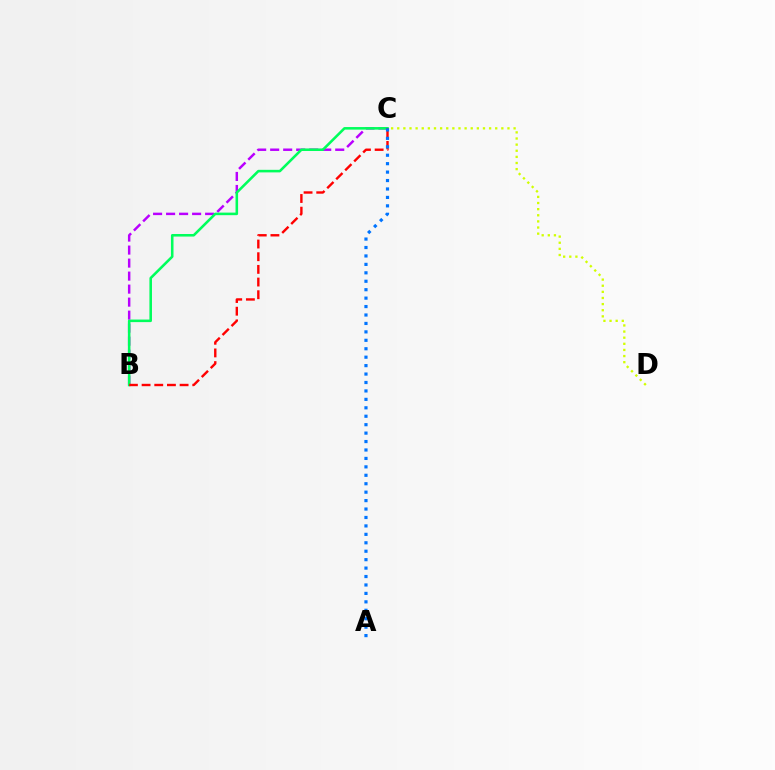{('B', 'C'): [{'color': '#b900ff', 'line_style': 'dashed', 'thickness': 1.77}, {'color': '#00ff5c', 'line_style': 'solid', 'thickness': 1.85}, {'color': '#ff0000', 'line_style': 'dashed', 'thickness': 1.72}], ('C', 'D'): [{'color': '#d1ff00', 'line_style': 'dotted', 'thickness': 1.66}], ('A', 'C'): [{'color': '#0074ff', 'line_style': 'dotted', 'thickness': 2.29}]}